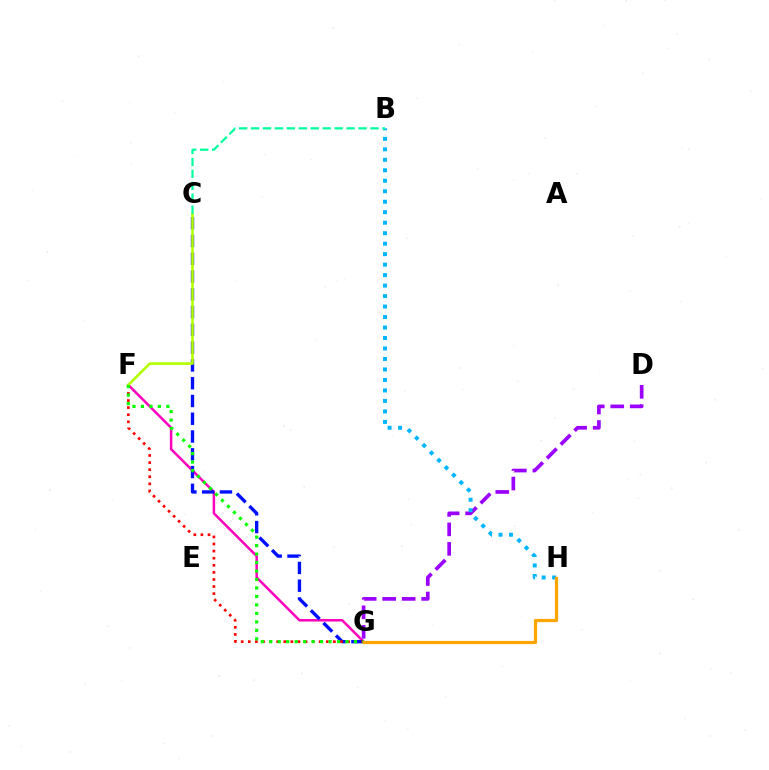{('F', 'G'): [{'color': '#ff00bd', 'line_style': 'solid', 'thickness': 1.81}, {'color': '#ff0000', 'line_style': 'dotted', 'thickness': 1.93}, {'color': '#08ff00', 'line_style': 'dotted', 'thickness': 2.3}], ('D', 'G'): [{'color': '#9b00ff', 'line_style': 'dashed', 'thickness': 2.65}], ('C', 'G'): [{'color': '#0010ff', 'line_style': 'dashed', 'thickness': 2.41}], ('B', 'H'): [{'color': '#00b5ff', 'line_style': 'dotted', 'thickness': 2.85}], ('C', 'F'): [{'color': '#b3ff00', 'line_style': 'solid', 'thickness': 1.89}], ('G', 'H'): [{'color': '#ffa500', 'line_style': 'solid', 'thickness': 2.32}], ('B', 'C'): [{'color': '#00ff9d', 'line_style': 'dashed', 'thickness': 1.62}]}